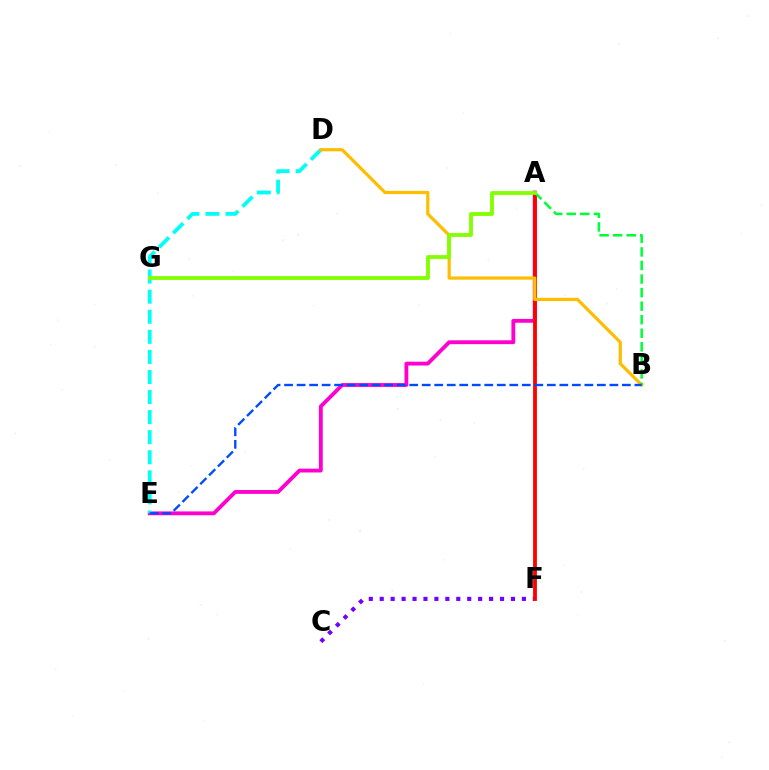{('A', 'E'): [{'color': '#ff00cf', 'line_style': 'solid', 'thickness': 2.76}], ('D', 'E'): [{'color': '#00fff6', 'line_style': 'dashed', 'thickness': 2.73}], ('C', 'F'): [{'color': '#7200ff', 'line_style': 'dotted', 'thickness': 2.97}], ('A', 'F'): [{'color': '#ff0000', 'line_style': 'solid', 'thickness': 2.74}], ('B', 'D'): [{'color': '#ffbd00', 'line_style': 'solid', 'thickness': 2.32}], ('A', 'B'): [{'color': '#00ff39', 'line_style': 'dashed', 'thickness': 1.84}], ('A', 'G'): [{'color': '#84ff00', 'line_style': 'solid', 'thickness': 2.77}], ('B', 'E'): [{'color': '#004bff', 'line_style': 'dashed', 'thickness': 1.7}]}